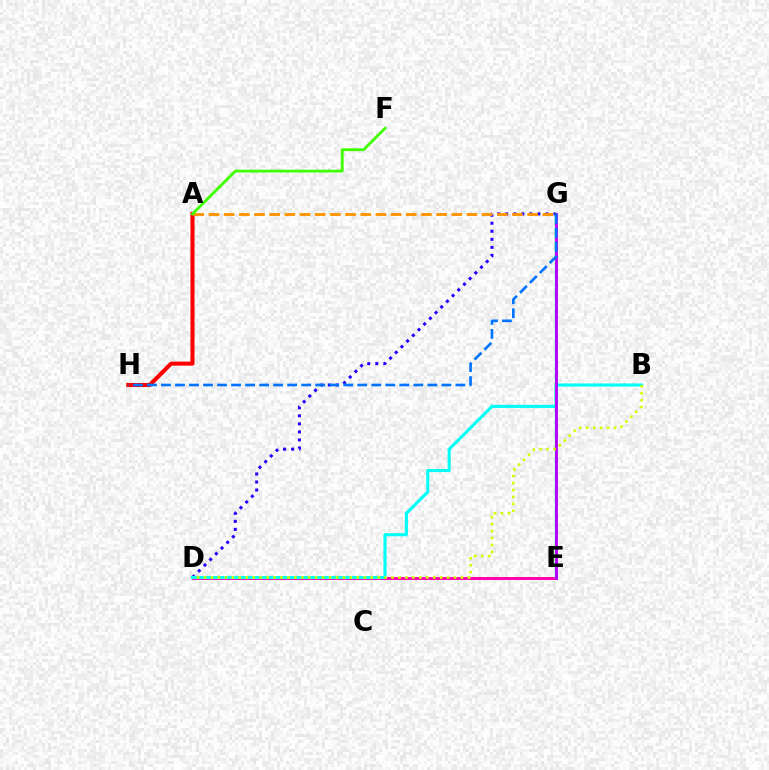{('A', 'H'): [{'color': '#ff0000', 'line_style': 'solid', 'thickness': 2.92}], ('D', 'G'): [{'color': '#2500ff', 'line_style': 'dotted', 'thickness': 2.18}], ('A', 'G'): [{'color': '#ff9400', 'line_style': 'dashed', 'thickness': 2.06}], ('D', 'E'): [{'color': '#ff00ac', 'line_style': 'solid', 'thickness': 2.11}], ('E', 'G'): [{'color': '#00ff5c', 'line_style': 'solid', 'thickness': 1.73}, {'color': '#b900ff', 'line_style': 'solid', 'thickness': 2.07}], ('B', 'D'): [{'color': '#00fff6', 'line_style': 'solid', 'thickness': 2.22}, {'color': '#d1ff00', 'line_style': 'dotted', 'thickness': 1.89}], ('A', 'F'): [{'color': '#3dff00', 'line_style': 'solid', 'thickness': 2.0}], ('G', 'H'): [{'color': '#0074ff', 'line_style': 'dashed', 'thickness': 1.9}]}